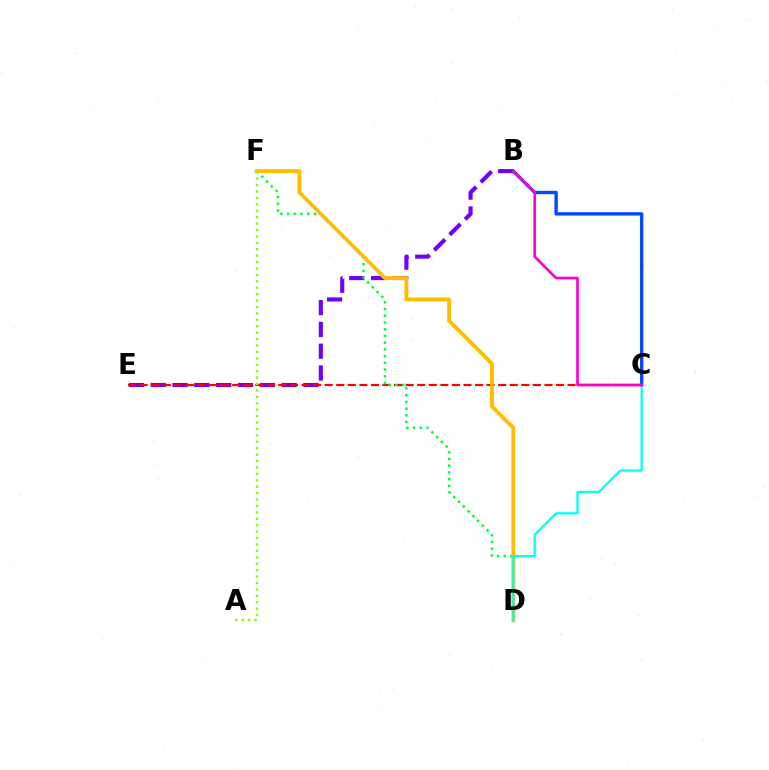{('B', 'E'): [{'color': '#7200ff', 'line_style': 'dashed', 'thickness': 2.96}], ('C', 'E'): [{'color': '#ff0000', 'line_style': 'dashed', 'thickness': 1.57}], ('D', 'F'): [{'color': '#00ff39', 'line_style': 'dotted', 'thickness': 1.82}, {'color': '#ffbd00', 'line_style': 'solid', 'thickness': 2.78}], ('B', 'C'): [{'color': '#004bff', 'line_style': 'solid', 'thickness': 2.44}, {'color': '#ff00cf', 'line_style': 'solid', 'thickness': 1.92}], ('A', 'F'): [{'color': '#84ff00', 'line_style': 'dotted', 'thickness': 1.74}], ('C', 'D'): [{'color': '#00fff6', 'line_style': 'solid', 'thickness': 1.62}]}